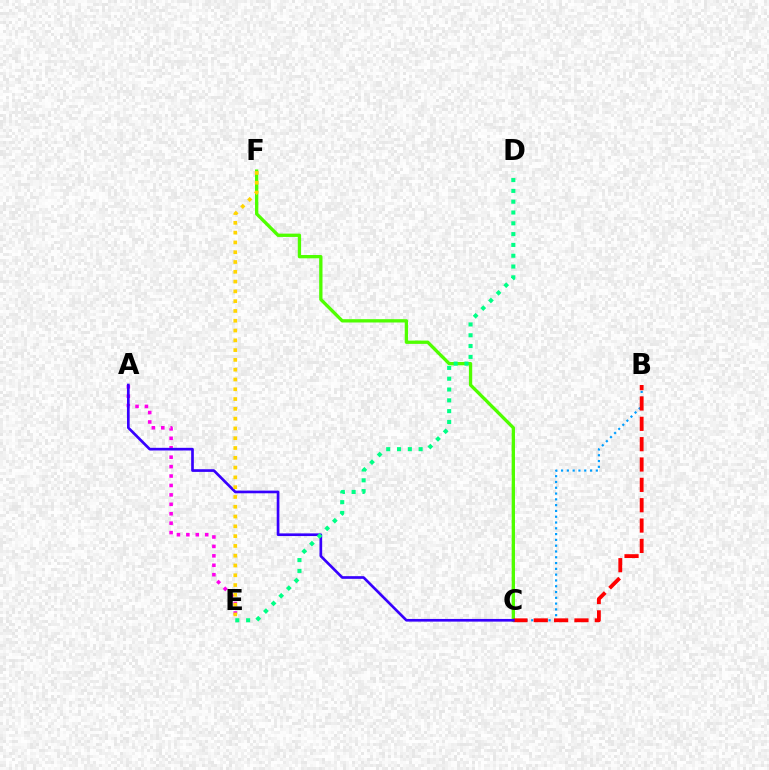{('B', 'C'): [{'color': '#009eff', 'line_style': 'dotted', 'thickness': 1.57}, {'color': '#ff0000', 'line_style': 'dashed', 'thickness': 2.76}], ('C', 'F'): [{'color': '#4fff00', 'line_style': 'solid', 'thickness': 2.39}], ('A', 'E'): [{'color': '#ff00ed', 'line_style': 'dotted', 'thickness': 2.56}], ('A', 'C'): [{'color': '#3700ff', 'line_style': 'solid', 'thickness': 1.93}], ('E', 'F'): [{'color': '#ffd500', 'line_style': 'dotted', 'thickness': 2.66}], ('D', 'E'): [{'color': '#00ff86', 'line_style': 'dotted', 'thickness': 2.94}]}